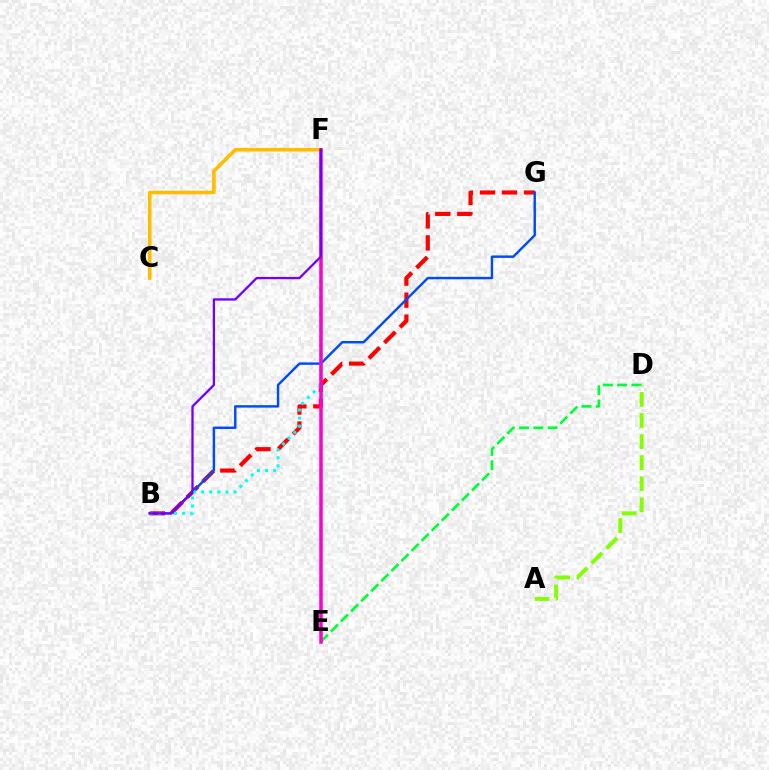{('B', 'G'): [{'color': '#ff0000', 'line_style': 'dashed', 'thickness': 2.99}, {'color': '#004bff', 'line_style': 'solid', 'thickness': 1.76}], ('D', 'E'): [{'color': '#00ff39', 'line_style': 'dashed', 'thickness': 1.94}], ('B', 'F'): [{'color': '#00fff6', 'line_style': 'dotted', 'thickness': 2.2}, {'color': '#7200ff', 'line_style': 'solid', 'thickness': 1.65}], ('C', 'F'): [{'color': '#ffbd00', 'line_style': 'solid', 'thickness': 2.57}], ('E', 'F'): [{'color': '#ff00cf', 'line_style': 'solid', 'thickness': 2.52}], ('A', 'D'): [{'color': '#84ff00', 'line_style': 'dashed', 'thickness': 2.86}]}